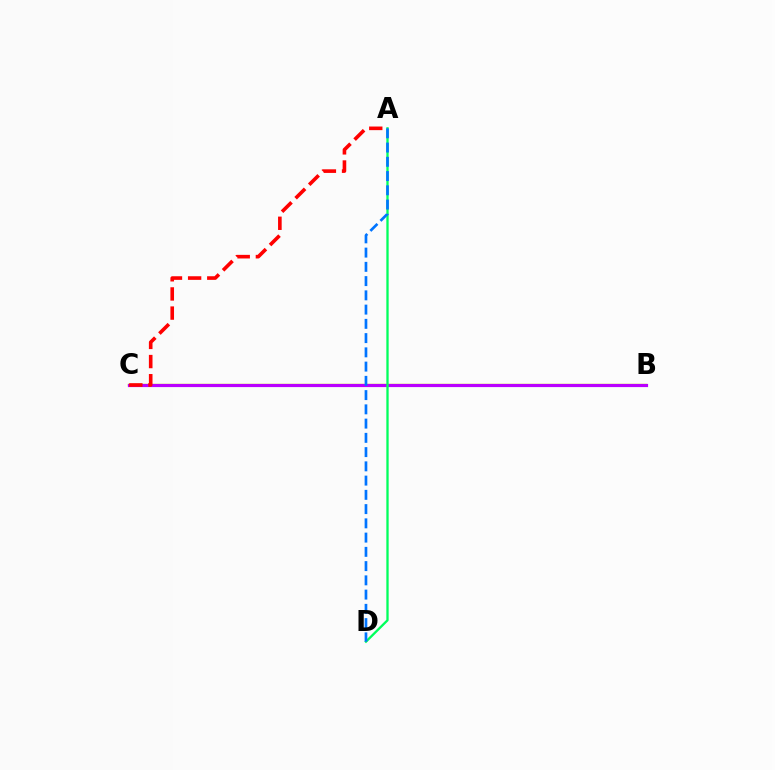{('B', 'C'): [{'color': '#d1ff00', 'line_style': 'solid', 'thickness': 1.74}, {'color': '#b900ff', 'line_style': 'solid', 'thickness': 2.29}], ('A', 'C'): [{'color': '#ff0000', 'line_style': 'dashed', 'thickness': 2.6}], ('A', 'D'): [{'color': '#00ff5c', 'line_style': 'solid', 'thickness': 1.67}, {'color': '#0074ff', 'line_style': 'dashed', 'thickness': 1.94}]}